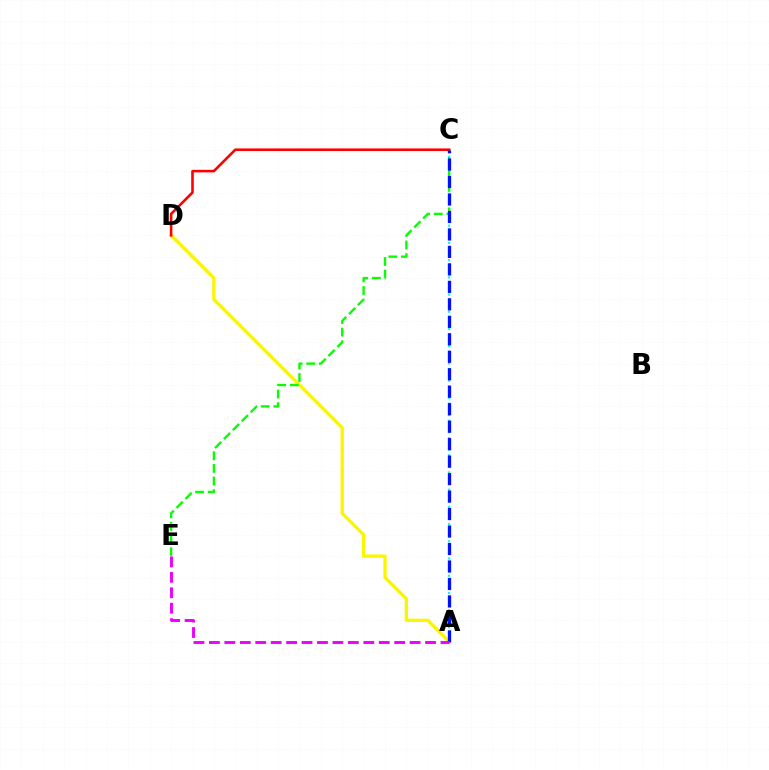{('A', 'C'): [{'color': '#00fff6', 'line_style': 'dotted', 'thickness': 1.56}, {'color': '#0010ff', 'line_style': 'dashed', 'thickness': 2.37}], ('A', 'D'): [{'color': '#fcf500', 'line_style': 'solid', 'thickness': 2.4}], ('C', 'E'): [{'color': '#08ff00', 'line_style': 'dashed', 'thickness': 1.71}], ('C', 'D'): [{'color': '#ff0000', 'line_style': 'solid', 'thickness': 1.87}], ('A', 'E'): [{'color': '#ee00ff', 'line_style': 'dashed', 'thickness': 2.1}]}